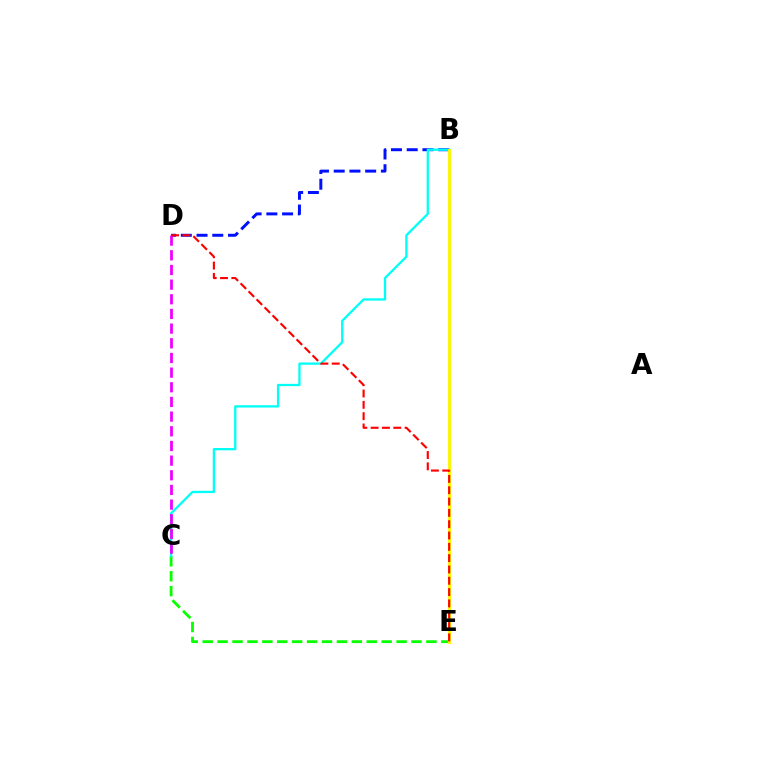{('C', 'E'): [{'color': '#08ff00', 'line_style': 'dashed', 'thickness': 2.03}], ('B', 'D'): [{'color': '#0010ff', 'line_style': 'dashed', 'thickness': 2.14}], ('B', 'C'): [{'color': '#00fff6', 'line_style': 'solid', 'thickness': 1.65}], ('B', 'E'): [{'color': '#fcf500', 'line_style': 'solid', 'thickness': 2.07}], ('C', 'D'): [{'color': '#ee00ff', 'line_style': 'dashed', 'thickness': 1.99}], ('D', 'E'): [{'color': '#ff0000', 'line_style': 'dashed', 'thickness': 1.54}]}